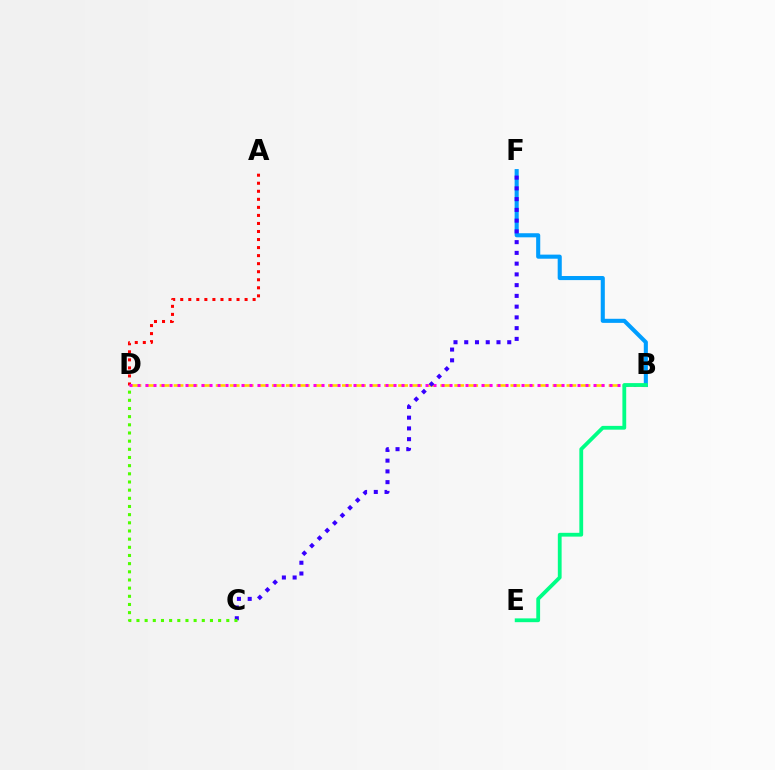{('A', 'D'): [{'color': '#ff0000', 'line_style': 'dotted', 'thickness': 2.19}], ('B', 'F'): [{'color': '#009eff', 'line_style': 'solid', 'thickness': 2.94}], ('B', 'D'): [{'color': '#ffd500', 'line_style': 'dashed', 'thickness': 1.91}, {'color': '#ff00ed', 'line_style': 'dotted', 'thickness': 2.17}], ('C', 'F'): [{'color': '#3700ff', 'line_style': 'dotted', 'thickness': 2.92}], ('C', 'D'): [{'color': '#4fff00', 'line_style': 'dotted', 'thickness': 2.22}], ('B', 'E'): [{'color': '#00ff86', 'line_style': 'solid', 'thickness': 2.73}]}